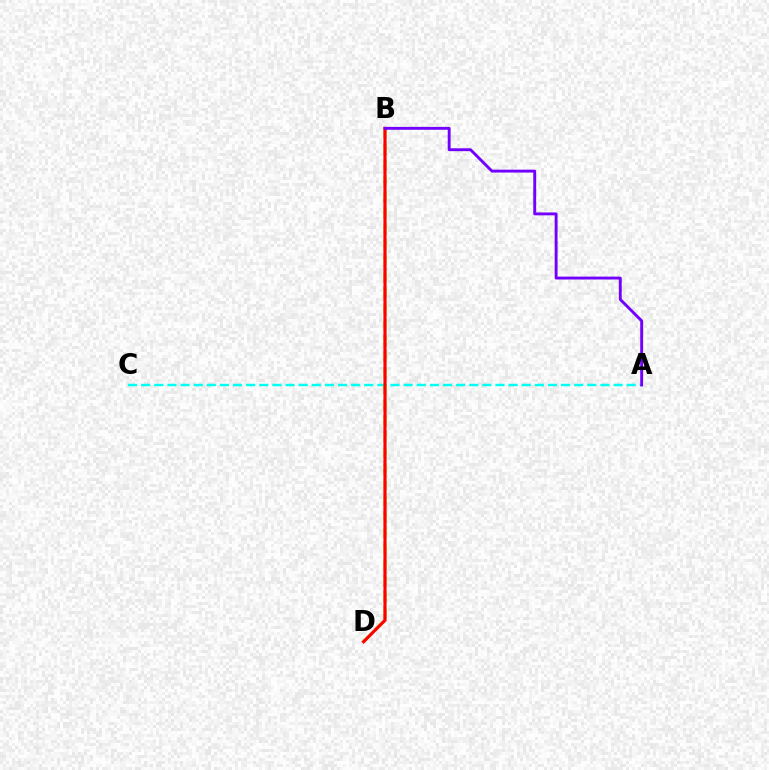{('A', 'C'): [{'color': '#00fff6', 'line_style': 'dashed', 'thickness': 1.78}], ('B', 'D'): [{'color': '#84ff00', 'line_style': 'dashed', 'thickness': 2.17}, {'color': '#ff0000', 'line_style': 'solid', 'thickness': 2.27}], ('A', 'B'): [{'color': '#7200ff', 'line_style': 'solid', 'thickness': 2.08}]}